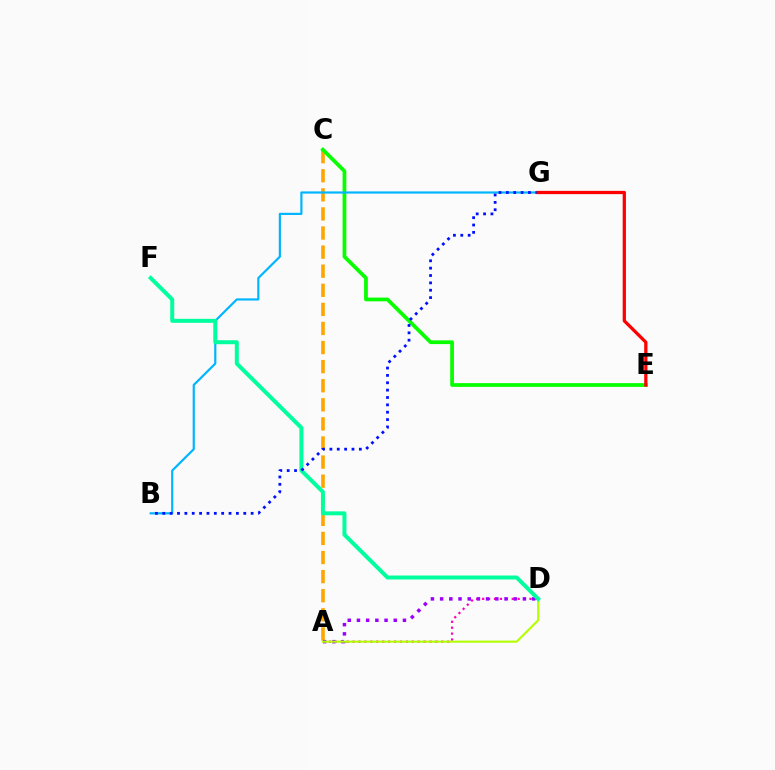{('A', 'C'): [{'color': '#ffa500', 'line_style': 'dashed', 'thickness': 2.59}], ('C', 'E'): [{'color': '#08ff00', 'line_style': 'solid', 'thickness': 2.7}], ('A', 'D'): [{'color': '#ff00bd', 'line_style': 'dotted', 'thickness': 1.61}, {'color': '#9b00ff', 'line_style': 'dotted', 'thickness': 2.5}, {'color': '#b3ff00', 'line_style': 'solid', 'thickness': 1.5}], ('B', 'G'): [{'color': '#00b5ff', 'line_style': 'solid', 'thickness': 1.57}, {'color': '#0010ff', 'line_style': 'dotted', 'thickness': 2.0}], ('D', 'F'): [{'color': '#00ff9d', 'line_style': 'solid', 'thickness': 2.86}], ('E', 'G'): [{'color': '#ff0000', 'line_style': 'solid', 'thickness': 2.35}]}